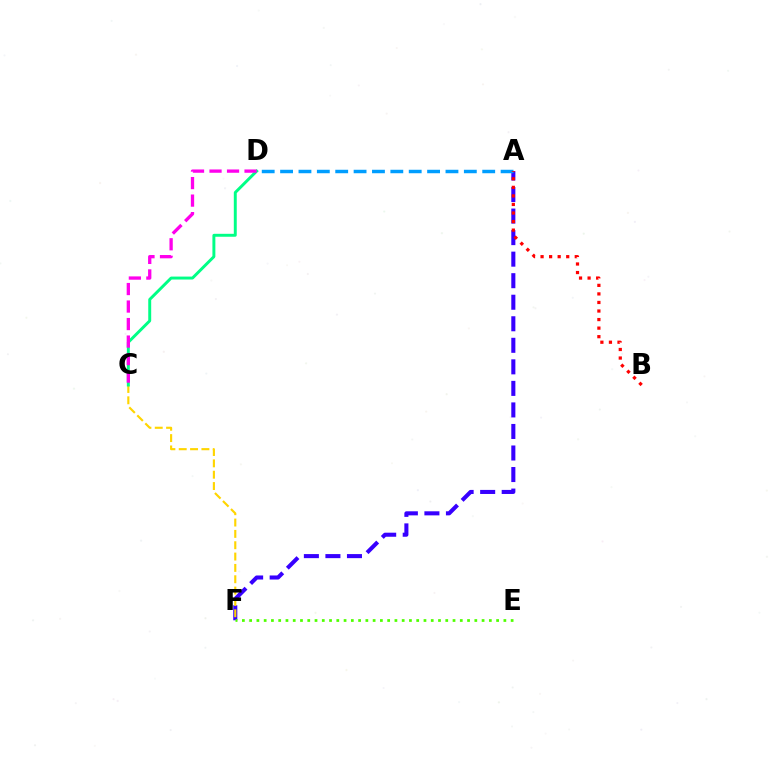{('A', 'F'): [{'color': '#3700ff', 'line_style': 'dashed', 'thickness': 2.93}], ('C', 'F'): [{'color': '#ffd500', 'line_style': 'dashed', 'thickness': 1.54}], ('E', 'F'): [{'color': '#4fff00', 'line_style': 'dotted', 'thickness': 1.97}], ('A', 'D'): [{'color': '#009eff', 'line_style': 'dashed', 'thickness': 2.5}], ('C', 'D'): [{'color': '#00ff86', 'line_style': 'solid', 'thickness': 2.12}, {'color': '#ff00ed', 'line_style': 'dashed', 'thickness': 2.38}], ('A', 'B'): [{'color': '#ff0000', 'line_style': 'dotted', 'thickness': 2.32}]}